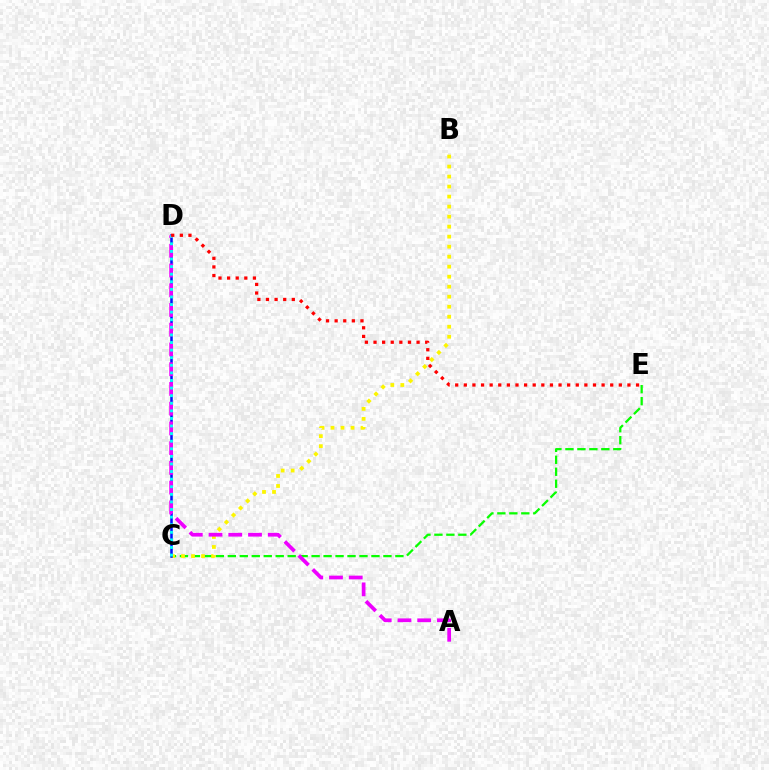{('C', 'E'): [{'color': '#08ff00', 'line_style': 'dashed', 'thickness': 1.63}], ('B', 'C'): [{'color': '#fcf500', 'line_style': 'dotted', 'thickness': 2.72}], ('C', 'D'): [{'color': '#0010ff', 'line_style': 'solid', 'thickness': 1.83}, {'color': '#00fff6', 'line_style': 'dotted', 'thickness': 2.06}], ('A', 'D'): [{'color': '#ee00ff', 'line_style': 'dashed', 'thickness': 2.68}], ('D', 'E'): [{'color': '#ff0000', 'line_style': 'dotted', 'thickness': 2.34}]}